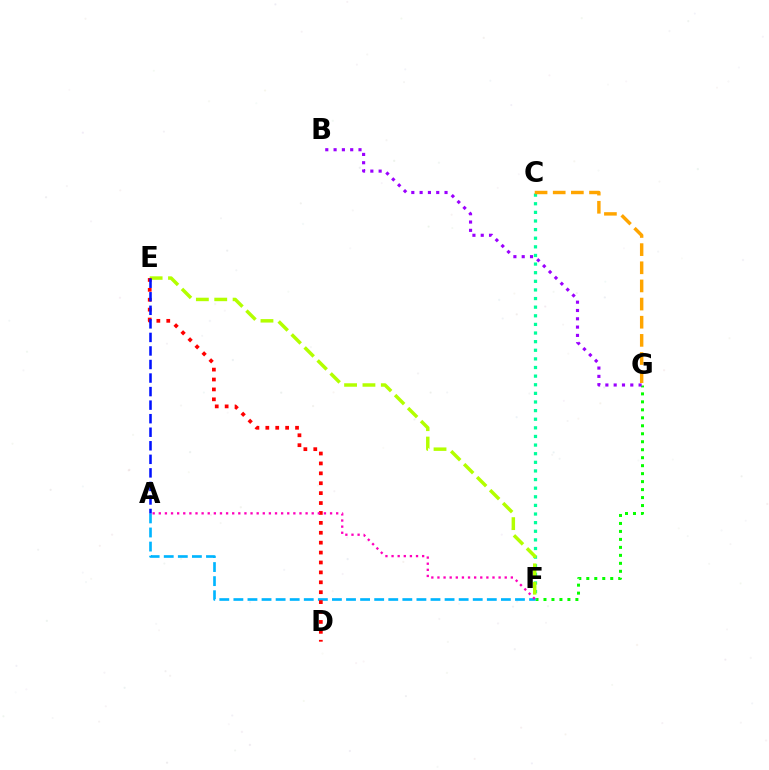{('F', 'G'): [{'color': '#08ff00', 'line_style': 'dotted', 'thickness': 2.17}], ('C', 'F'): [{'color': '#00ff9d', 'line_style': 'dotted', 'thickness': 2.34}], ('A', 'F'): [{'color': '#00b5ff', 'line_style': 'dashed', 'thickness': 1.91}, {'color': '#ff00bd', 'line_style': 'dotted', 'thickness': 1.66}], ('E', 'F'): [{'color': '#b3ff00', 'line_style': 'dashed', 'thickness': 2.49}], ('D', 'E'): [{'color': '#ff0000', 'line_style': 'dotted', 'thickness': 2.69}], ('A', 'E'): [{'color': '#0010ff', 'line_style': 'dashed', 'thickness': 1.84}], ('C', 'G'): [{'color': '#ffa500', 'line_style': 'dashed', 'thickness': 2.47}], ('B', 'G'): [{'color': '#9b00ff', 'line_style': 'dotted', 'thickness': 2.26}]}